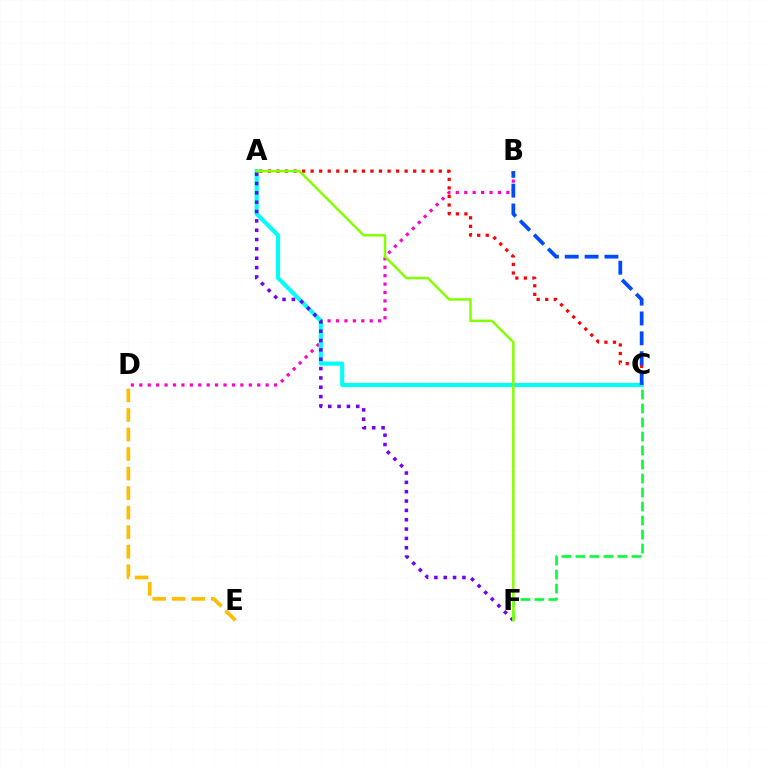{('B', 'D'): [{'color': '#ff00cf', 'line_style': 'dotted', 'thickness': 2.29}], ('C', 'F'): [{'color': '#00ff39', 'line_style': 'dashed', 'thickness': 1.9}], ('A', 'C'): [{'color': '#ff0000', 'line_style': 'dotted', 'thickness': 2.32}, {'color': '#00fff6', 'line_style': 'solid', 'thickness': 2.97}], ('D', 'E'): [{'color': '#ffbd00', 'line_style': 'dashed', 'thickness': 2.65}], ('A', 'F'): [{'color': '#7200ff', 'line_style': 'dotted', 'thickness': 2.54}, {'color': '#84ff00', 'line_style': 'solid', 'thickness': 1.78}], ('B', 'C'): [{'color': '#004bff', 'line_style': 'dashed', 'thickness': 2.7}]}